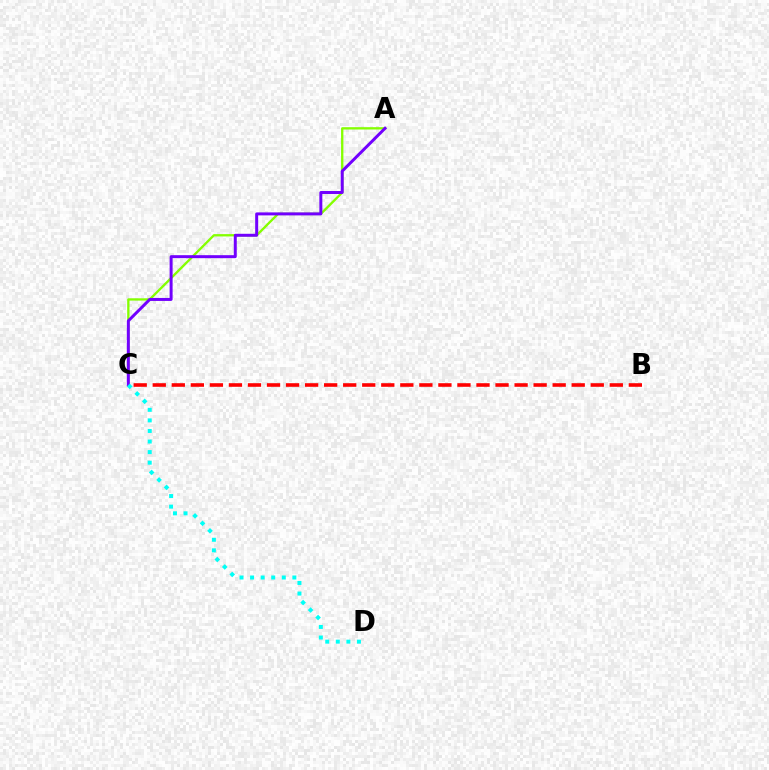{('B', 'C'): [{'color': '#ff0000', 'line_style': 'dashed', 'thickness': 2.59}], ('A', 'C'): [{'color': '#84ff00', 'line_style': 'solid', 'thickness': 1.67}, {'color': '#7200ff', 'line_style': 'solid', 'thickness': 2.14}], ('C', 'D'): [{'color': '#00fff6', 'line_style': 'dotted', 'thickness': 2.87}]}